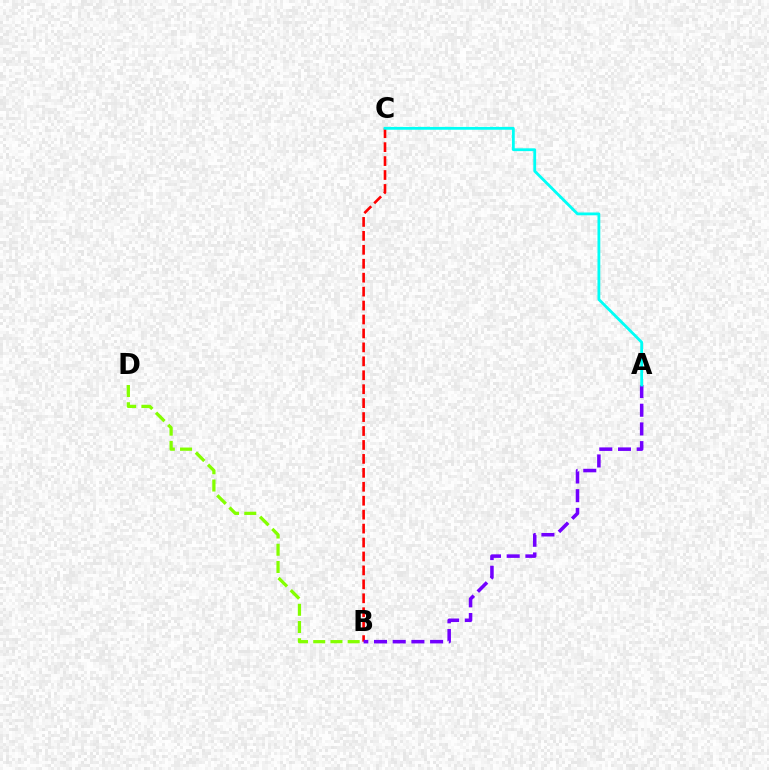{('B', 'C'): [{'color': '#ff0000', 'line_style': 'dashed', 'thickness': 1.89}], ('A', 'B'): [{'color': '#7200ff', 'line_style': 'dashed', 'thickness': 2.54}], ('B', 'D'): [{'color': '#84ff00', 'line_style': 'dashed', 'thickness': 2.34}], ('A', 'C'): [{'color': '#00fff6', 'line_style': 'solid', 'thickness': 2.02}]}